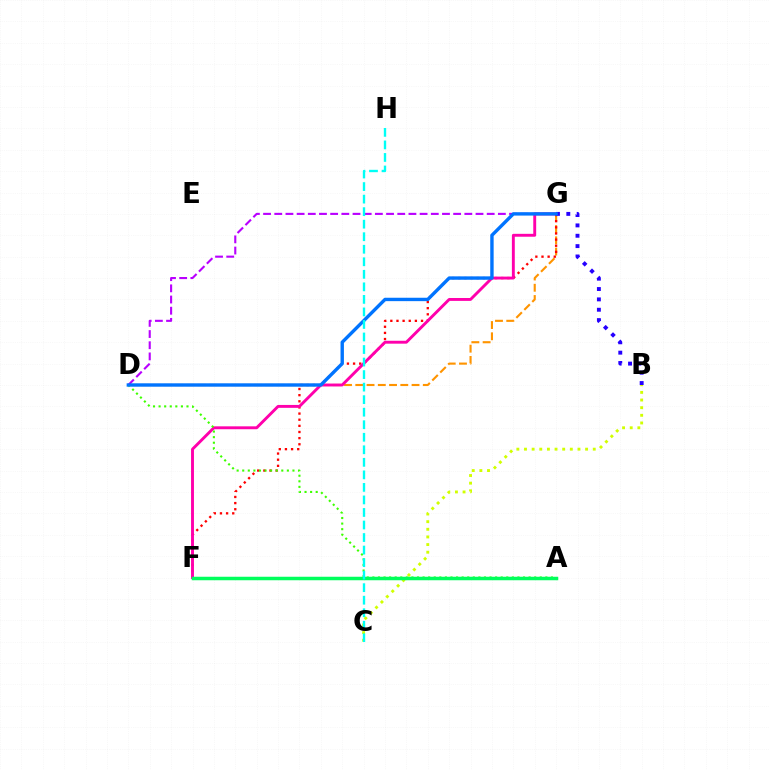{('D', 'G'): [{'color': '#ff9400', 'line_style': 'dashed', 'thickness': 1.53}, {'color': '#b900ff', 'line_style': 'dashed', 'thickness': 1.52}, {'color': '#0074ff', 'line_style': 'solid', 'thickness': 2.44}], ('F', 'G'): [{'color': '#ff0000', 'line_style': 'dotted', 'thickness': 1.67}, {'color': '#ff00ac', 'line_style': 'solid', 'thickness': 2.09}], ('B', 'G'): [{'color': '#2500ff', 'line_style': 'dotted', 'thickness': 2.81}], ('A', 'D'): [{'color': '#3dff00', 'line_style': 'dotted', 'thickness': 1.52}], ('B', 'C'): [{'color': '#d1ff00', 'line_style': 'dotted', 'thickness': 2.08}], ('A', 'F'): [{'color': '#00ff5c', 'line_style': 'solid', 'thickness': 2.52}], ('C', 'H'): [{'color': '#00fff6', 'line_style': 'dashed', 'thickness': 1.7}]}